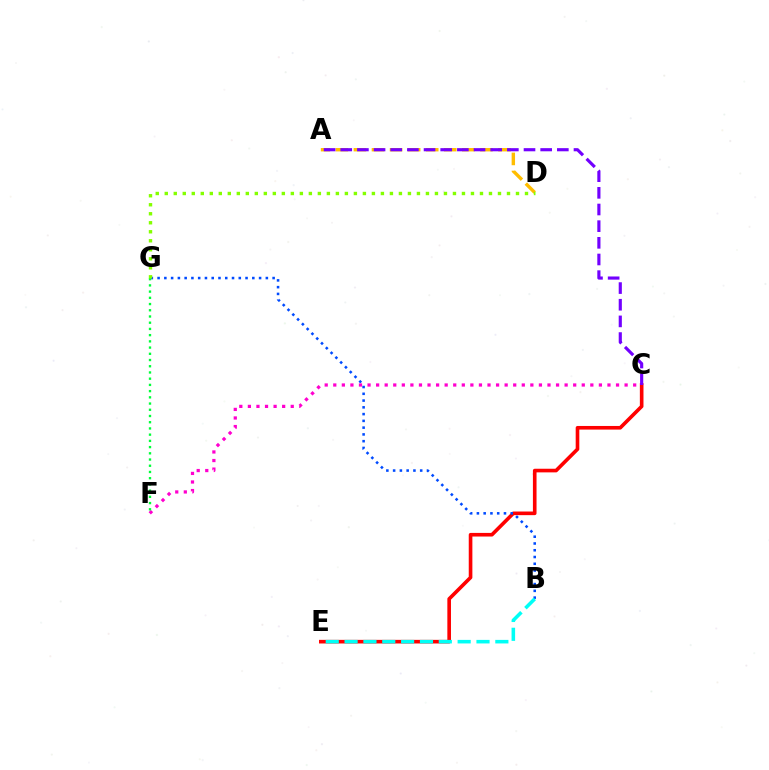{('C', 'E'): [{'color': '#ff0000', 'line_style': 'solid', 'thickness': 2.61}], ('A', 'D'): [{'color': '#ffbd00', 'line_style': 'dashed', 'thickness': 2.45}], ('B', 'G'): [{'color': '#004bff', 'line_style': 'dotted', 'thickness': 1.84}], ('B', 'E'): [{'color': '#00fff6', 'line_style': 'dashed', 'thickness': 2.56}], ('C', 'F'): [{'color': '#ff00cf', 'line_style': 'dotted', 'thickness': 2.33}], ('F', 'G'): [{'color': '#00ff39', 'line_style': 'dotted', 'thickness': 1.69}], ('D', 'G'): [{'color': '#84ff00', 'line_style': 'dotted', 'thickness': 2.45}], ('A', 'C'): [{'color': '#7200ff', 'line_style': 'dashed', 'thickness': 2.26}]}